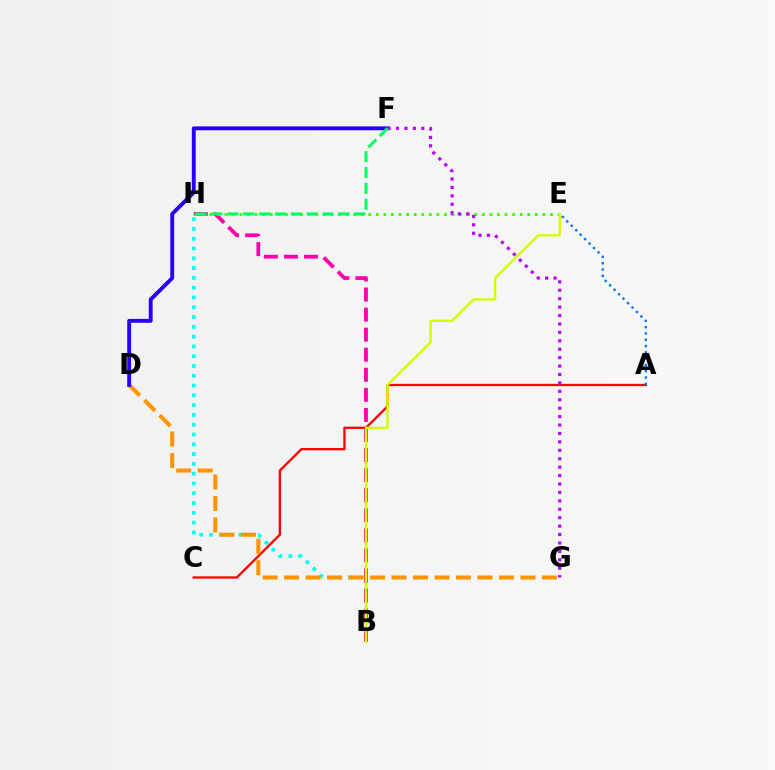{('A', 'C'): [{'color': '#ff0000', 'line_style': 'solid', 'thickness': 1.65}], ('B', 'H'): [{'color': '#00fff6', 'line_style': 'dotted', 'thickness': 2.66}, {'color': '#ff00ac', 'line_style': 'dashed', 'thickness': 2.73}], ('E', 'H'): [{'color': '#3dff00', 'line_style': 'dotted', 'thickness': 2.06}], ('B', 'E'): [{'color': '#d1ff00', 'line_style': 'solid', 'thickness': 1.72}], ('D', 'G'): [{'color': '#ff9400', 'line_style': 'dashed', 'thickness': 2.92}], ('D', 'F'): [{'color': '#2500ff', 'line_style': 'solid', 'thickness': 2.79}], ('F', 'G'): [{'color': '#b900ff', 'line_style': 'dotted', 'thickness': 2.29}], ('F', 'H'): [{'color': '#00ff5c', 'line_style': 'dashed', 'thickness': 2.16}], ('A', 'E'): [{'color': '#0074ff', 'line_style': 'dotted', 'thickness': 1.71}]}